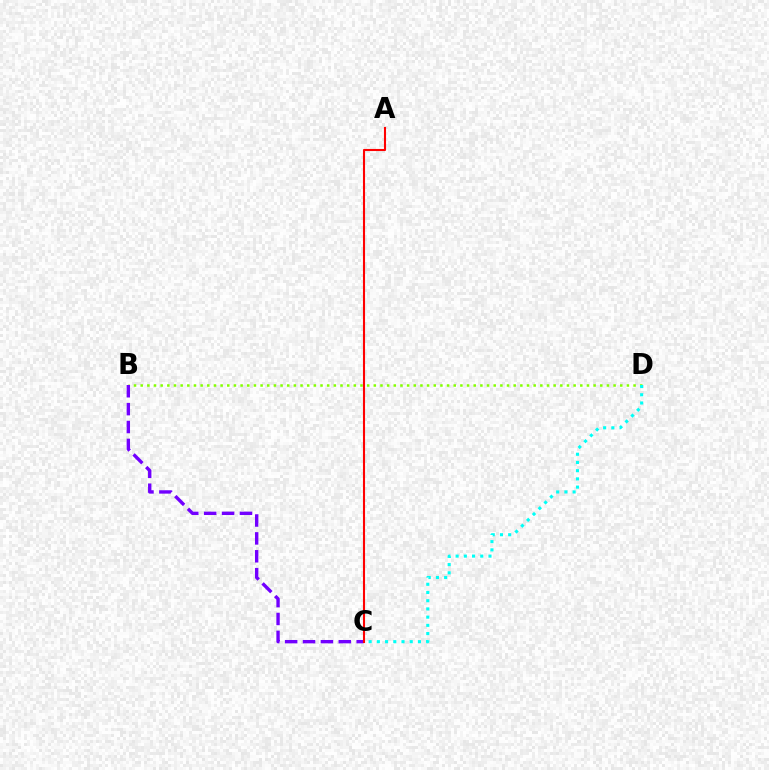{('B', 'D'): [{'color': '#84ff00', 'line_style': 'dotted', 'thickness': 1.81}], ('B', 'C'): [{'color': '#7200ff', 'line_style': 'dashed', 'thickness': 2.43}], ('A', 'C'): [{'color': '#ff0000', 'line_style': 'solid', 'thickness': 1.5}], ('C', 'D'): [{'color': '#00fff6', 'line_style': 'dotted', 'thickness': 2.23}]}